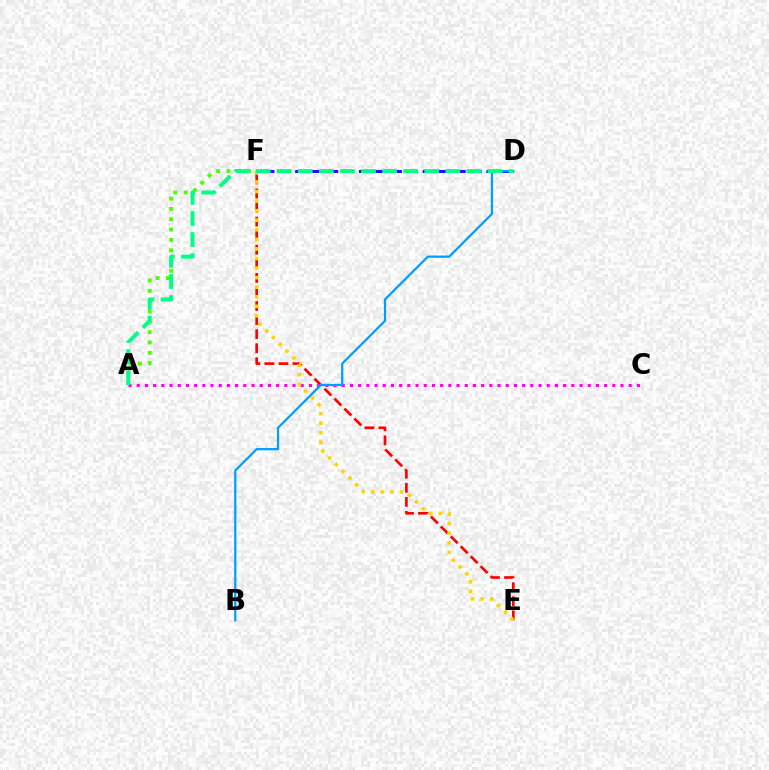{('D', 'F'): [{'color': '#3700ff', 'line_style': 'dashed', 'thickness': 2.17}], ('A', 'F'): [{'color': '#4fff00', 'line_style': 'dotted', 'thickness': 2.81}], ('E', 'F'): [{'color': '#ff0000', 'line_style': 'dashed', 'thickness': 1.91}, {'color': '#ffd500', 'line_style': 'dotted', 'thickness': 2.6}], ('A', 'C'): [{'color': '#ff00ed', 'line_style': 'dotted', 'thickness': 2.23}], ('B', 'D'): [{'color': '#009eff', 'line_style': 'solid', 'thickness': 1.61}], ('A', 'D'): [{'color': '#00ff86', 'line_style': 'dashed', 'thickness': 2.86}]}